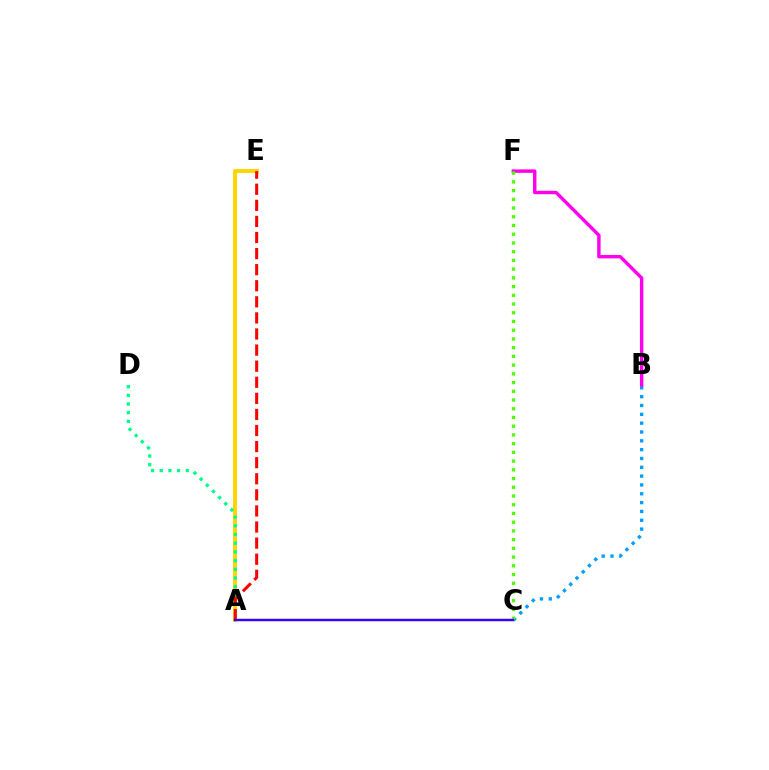{('B', 'C'): [{'color': '#009eff', 'line_style': 'dotted', 'thickness': 2.4}], ('A', 'E'): [{'color': '#ffd500', 'line_style': 'solid', 'thickness': 2.84}, {'color': '#ff0000', 'line_style': 'dashed', 'thickness': 2.19}], ('B', 'F'): [{'color': '#ff00ed', 'line_style': 'solid', 'thickness': 2.47}], ('A', 'D'): [{'color': '#00ff86', 'line_style': 'dotted', 'thickness': 2.36}], ('C', 'F'): [{'color': '#4fff00', 'line_style': 'dotted', 'thickness': 2.37}], ('A', 'C'): [{'color': '#3700ff', 'line_style': 'solid', 'thickness': 1.77}]}